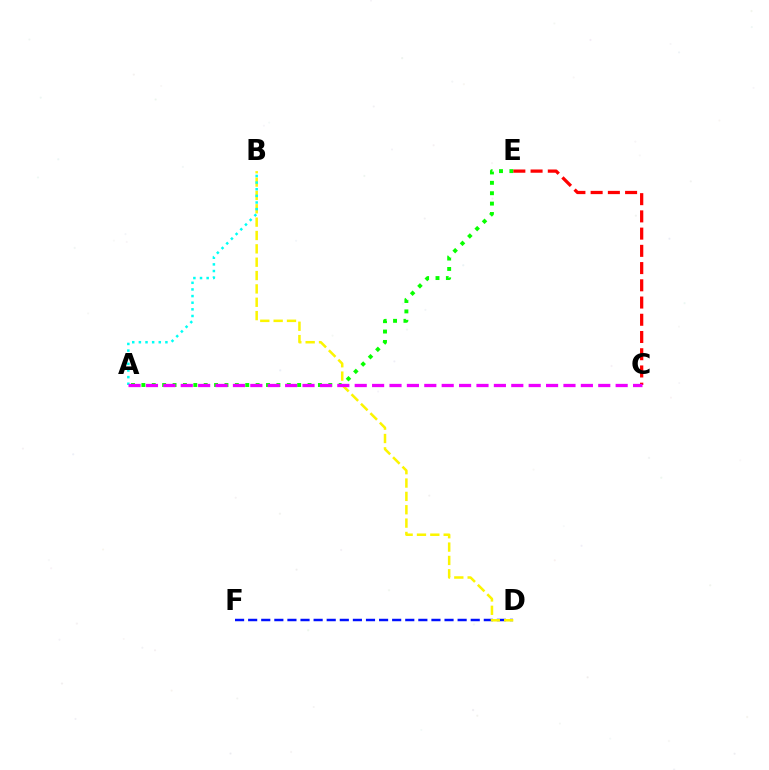{('D', 'F'): [{'color': '#0010ff', 'line_style': 'dashed', 'thickness': 1.78}], ('B', 'D'): [{'color': '#fcf500', 'line_style': 'dashed', 'thickness': 1.81}], ('A', 'E'): [{'color': '#08ff00', 'line_style': 'dotted', 'thickness': 2.82}], ('A', 'B'): [{'color': '#00fff6', 'line_style': 'dotted', 'thickness': 1.8}], ('C', 'E'): [{'color': '#ff0000', 'line_style': 'dashed', 'thickness': 2.34}], ('A', 'C'): [{'color': '#ee00ff', 'line_style': 'dashed', 'thickness': 2.36}]}